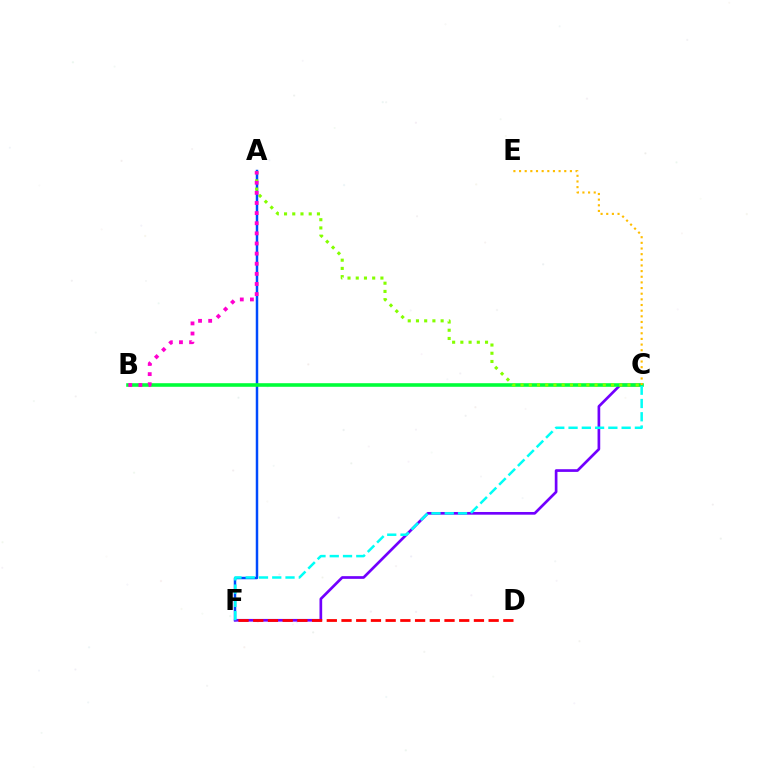{('A', 'F'): [{'color': '#004bff', 'line_style': 'solid', 'thickness': 1.79}], ('C', 'F'): [{'color': '#7200ff', 'line_style': 'solid', 'thickness': 1.93}, {'color': '#00fff6', 'line_style': 'dashed', 'thickness': 1.8}], ('B', 'C'): [{'color': '#00ff39', 'line_style': 'solid', 'thickness': 2.58}], ('A', 'C'): [{'color': '#84ff00', 'line_style': 'dotted', 'thickness': 2.23}], ('A', 'B'): [{'color': '#ff00cf', 'line_style': 'dotted', 'thickness': 2.75}], ('C', 'E'): [{'color': '#ffbd00', 'line_style': 'dotted', 'thickness': 1.54}], ('D', 'F'): [{'color': '#ff0000', 'line_style': 'dashed', 'thickness': 2.0}]}